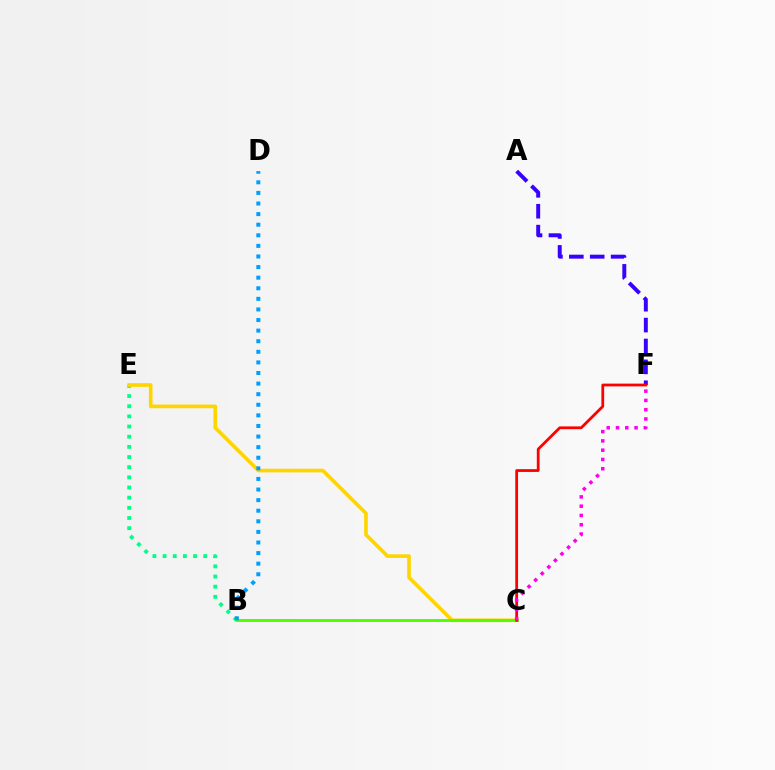{('B', 'E'): [{'color': '#00ff86', 'line_style': 'dotted', 'thickness': 2.76}], ('C', 'E'): [{'color': '#ffd500', 'line_style': 'solid', 'thickness': 2.63}], ('A', 'F'): [{'color': '#3700ff', 'line_style': 'dashed', 'thickness': 2.84}], ('B', 'C'): [{'color': '#4fff00', 'line_style': 'solid', 'thickness': 2.1}], ('C', 'F'): [{'color': '#ff0000', 'line_style': 'solid', 'thickness': 2.0}, {'color': '#ff00ed', 'line_style': 'dotted', 'thickness': 2.52}], ('B', 'D'): [{'color': '#009eff', 'line_style': 'dotted', 'thickness': 2.88}]}